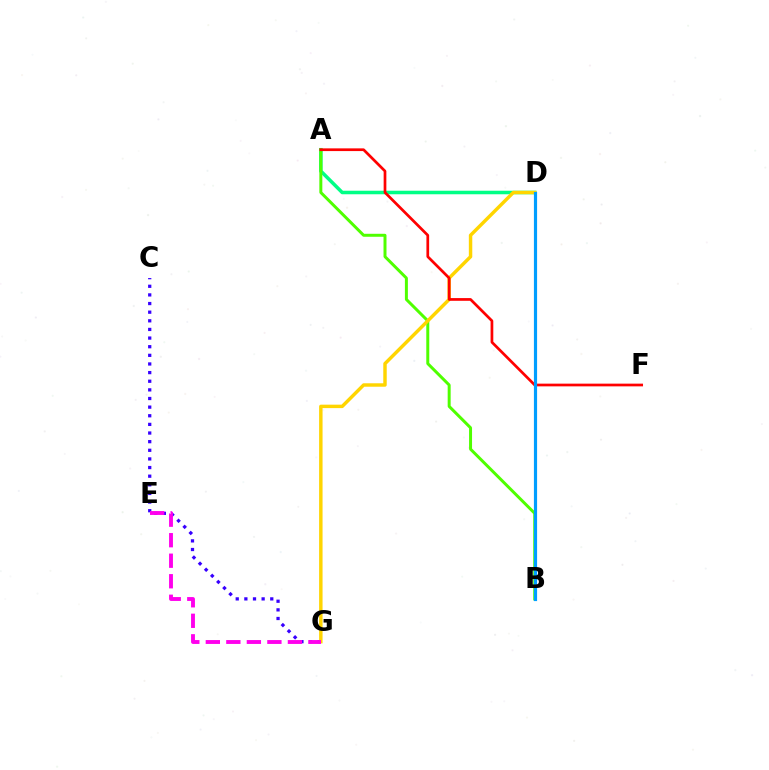{('C', 'G'): [{'color': '#3700ff', 'line_style': 'dotted', 'thickness': 2.35}], ('A', 'D'): [{'color': '#00ff86', 'line_style': 'solid', 'thickness': 2.54}], ('A', 'B'): [{'color': '#4fff00', 'line_style': 'solid', 'thickness': 2.14}], ('D', 'G'): [{'color': '#ffd500', 'line_style': 'solid', 'thickness': 2.48}], ('E', 'G'): [{'color': '#ff00ed', 'line_style': 'dashed', 'thickness': 2.79}], ('A', 'F'): [{'color': '#ff0000', 'line_style': 'solid', 'thickness': 1.95}], ('B', 'D'): [{'color': '#009eff', 'line_style': 'solid', 'thickness': 2.29}]}